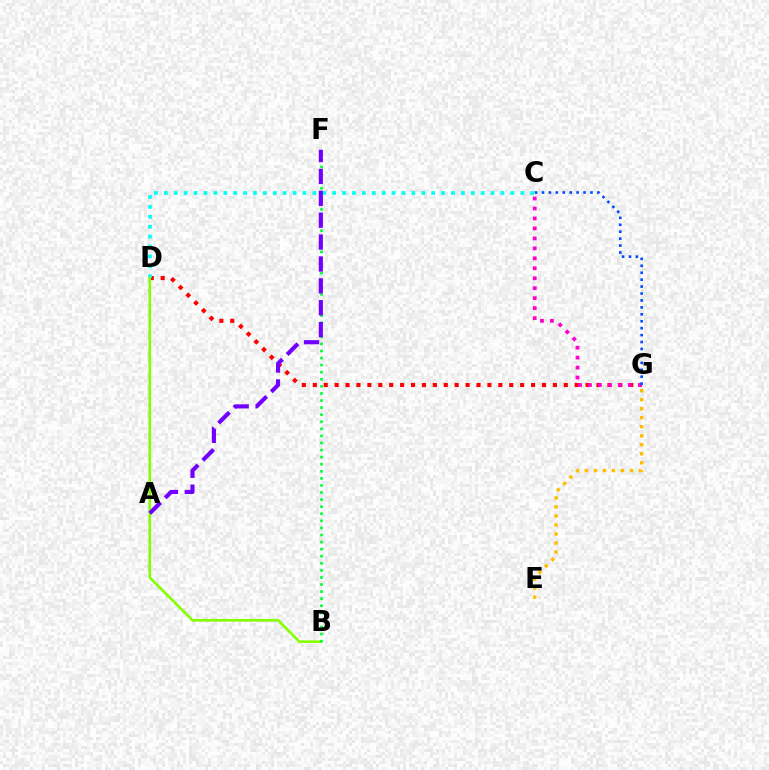{('D', 'G'): [{'color': '#ff0000', 'line_style': 'dotted', 'thickness': 2.96}], ('C', 'D'): [{'color': '#00fff6', 'line_style': 'dotted', 'thickness': 2.69}], ('B', 'D'): [{'color': '#84ff00', 'line_style': 'solid', 'thickness': 1.89}], ('C', 'G'): [{'color': '#ff00cf', 'line_style': 'dotted', 'thickness': 2.71}, {'color': '#004bff', 'line_style': 'dotted', 'thickness': 1.88}], ('B', 'F'): [{'color': '#00ff39', 'line_style': 'dotted', 'thickness': 1.92}], ('A', 'F'): [{'color': '#7200ff', 'line_style': 'dashed', 'thickness': 2.97}], ('E', 'G'): [{'color': '#ffbd00', 'line_style': 'dotted', 'thickness': 2.45}]}